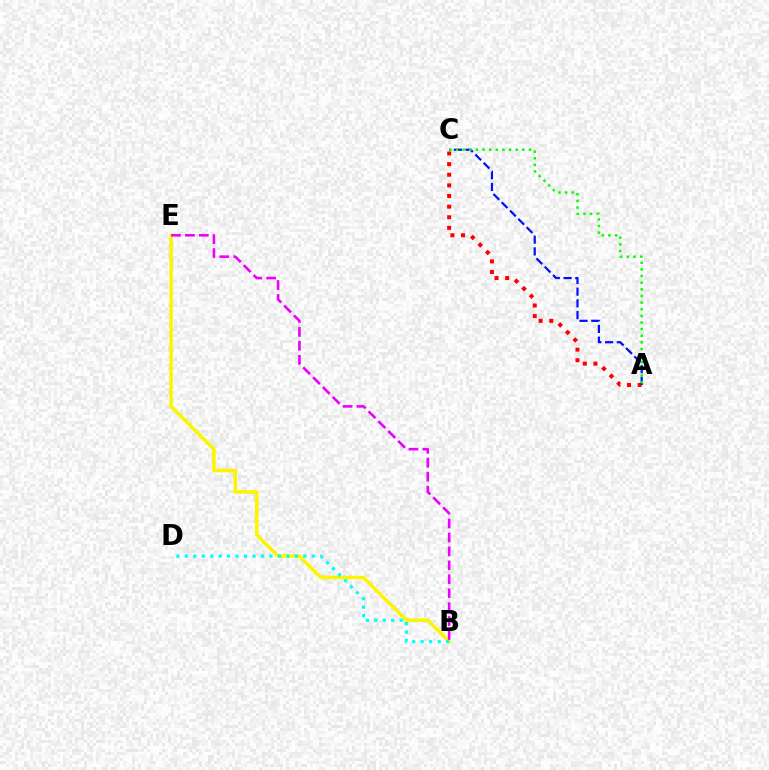{('A', 'C'): [{'color': '#ff0000', 'line_style': 'dotted', 'thickness': 2.89}, {'color': '#0010ff', 'line_style': 'dashed', 'thickness': 1.6}, {'color': '#08ff00', 'line_style': 'dotted', 'thickness': 1.8}], ('B', 'E'): [{'color': '#fcf500', 'line_style': 'solid', 'thickness': 2.54}, {'color': '#ee00ff', 'line_style': 'dashed', 'thickness': 1.89}], ('B', 'D'): [{'color': '#00fff6', 'line_style': 'dotted', 'thickness': 2.3}]}